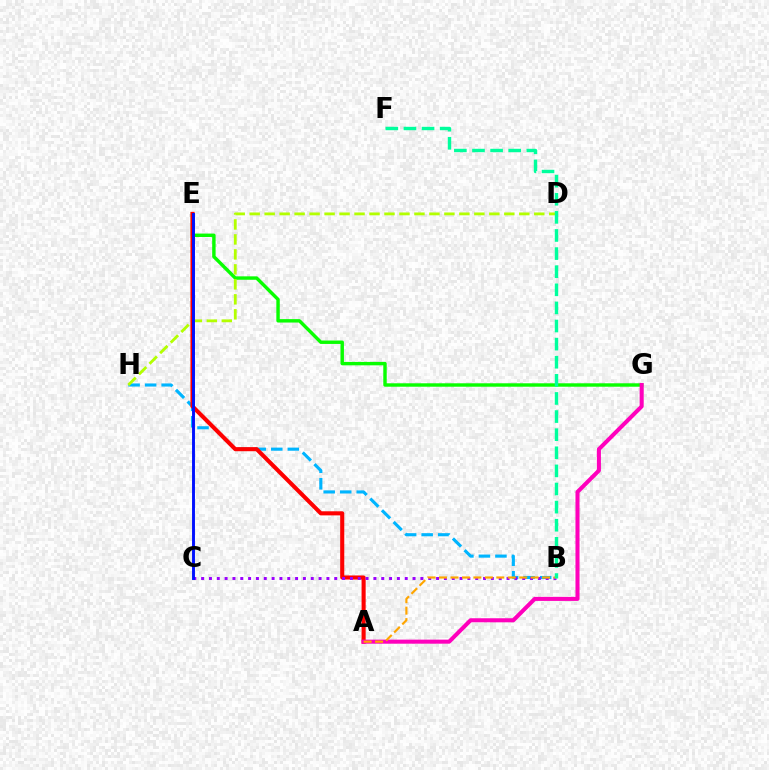{('E', 'G'): [{'color': '#08ff00', 'line_style': 'solid', 'thickness': 2.46}], ('B', 'H'): [{'color': '#00b5ff', 'line_style': 'dashed', 'thickness': 2.25}], ('D', 'H'): [{'color': '#b3ff00', 'line_style': 'dashed', 'thickness': 2.03}], ('A', 'E'): [{'color': '#ff0000', 'line_style': 'solid', 'thickness': 2.94}], ('A', 'G'): [{'color': '#ff00bd', 'line_style': 'solid', 'thickness': 2.92}], ('B', 'C'): [{'color': '#9b00ff', 'line_style': 'dotted', 'thickness': 2.13}], ('C', 'E'): [{'color': '#0010ff', 'line_style': 'solid', 'thickness': 2.1}], ('A', 'B'): [{'color': '#ffa500', 'line_style': 'dashed', 'thickness': 1.56}], ('B', 'F'): [{'color': '#00ff9d', 'line_style': 'dashed', 'thickness': 2.46}]}